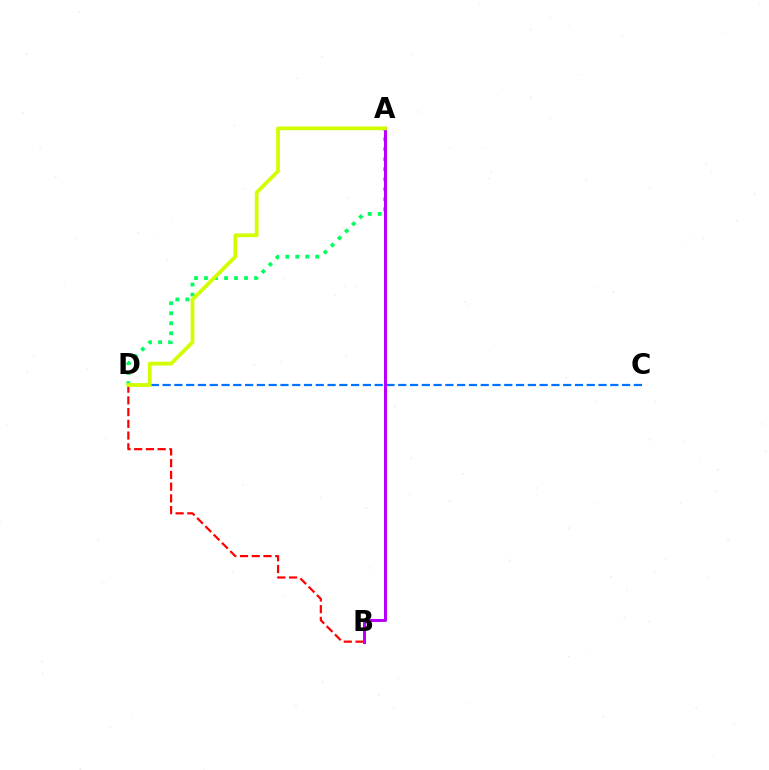{('A', 'D'): [{'color': '#00ff5c', 'line_style': 'dotted', 'thickness': 2.72}, {'color': '#d1ff00', 'line_style': 'solid', 'thickness': 2.7}], ('B', 'D'): [{'color': '#ff0000', 'line_style': 'dashed', 'thickness': 1.59}], ('C', 'D'): [{'color': '#0074ff', 'line_style': 'dashed', 'thickness': 1.6}], ('A', 'B'): [{'color': '#b900ff', 'line_style': 'solid', 'thickness': 2.16}]}